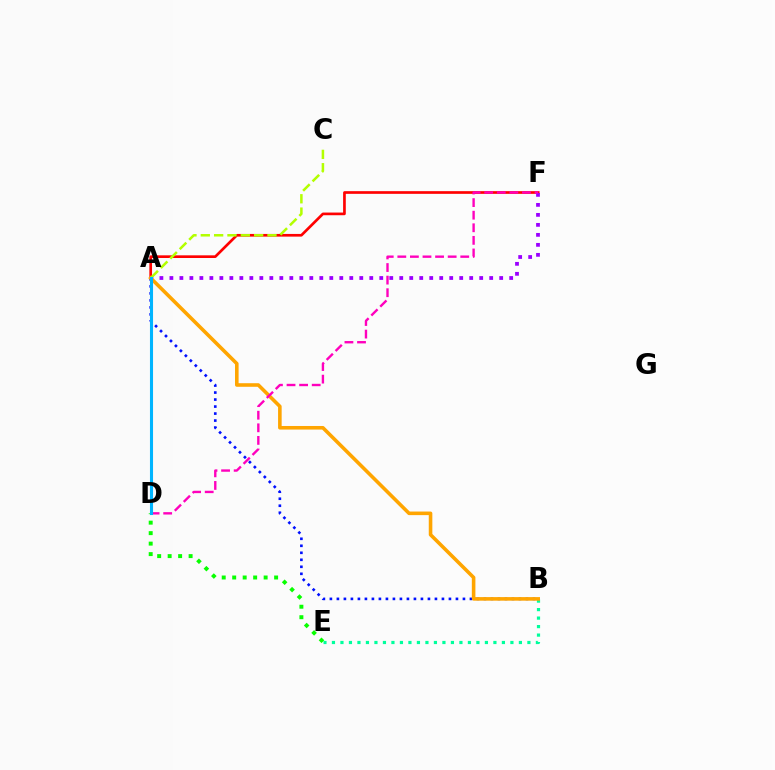{('A', 'F'): [{'color': '#ff0000', 'line_style': 'solid', 'thickness': 1.93}, {'color': '#9b00ff', 'line_style': 'dotted', 'thickness': 2.72}], ('A', 'B'): [{'color': '#0010ff', 'line_style': 'dotted', 'thickness': 1.9}, {'color': '#ffa500', 'line_style': 'solid', 'thickness': 2.58}], ('D', 'E'): [{'color': '#08ff00', 'line_style': 'dotted', 'thickness': 2.85}], ('B', 'E'): [{'color': '#00ff9d', 'line_style': 'dotted', 'thickness': 2.31}], ('D', 'F'): [{'color': '#ff00bd', 'line_style': 'dashed', 'thickness': 1.71}], ('A', 'C'): [{'color': '#b3ff00', 'line_style': 'dashed', 'thickness': 1.81}], ('A', 'D'): [{'color': '#00b5ff', 'line_style': 'solid', 'thickness': 2.22}]}